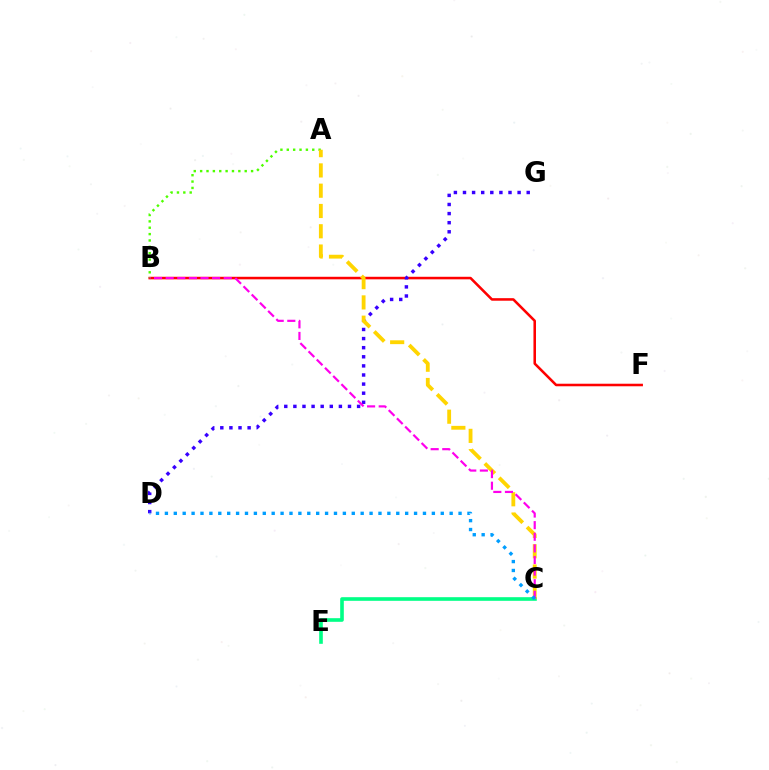{('C', 'E'): [{'color': '#00ff86', 'line_style': 'solid', 'thickness': 2.61}], ('B', 'F'): [{'color': '#ff0000', 'line_style': 'solid', 'thickness': 1.84}], ('A', 'B'): [{'color': '#4fff00', 'line_style': 'dotted', 'thickness': 1.73}], ('D', 'G'): [{'color': '#3700ff', 'line_style': 'dotted', 'thickness': 2.47}], ('A', 'C'): [{'color': '#ffd500', 'line_style': 'dashed', 'thickness': 2.76}], ('B', 'C'): [{'color': '#ff00ed', 'line_style': 'dashed', 'thickness': 1.58}], ('C', 'D'): [{'color': '#009eff', 'line_style': 'dotted', 'thickness': 2.42}]}